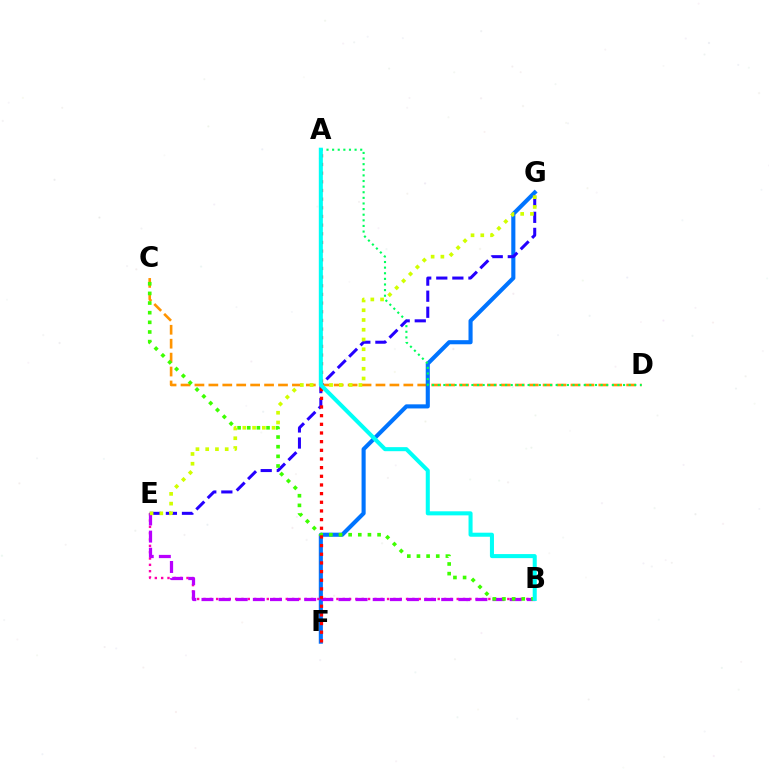{('C', 'D'): [{'color': '#ff9400', 'line_style': 'dashed', 'thickness': 1.89}], ('F', 'G'): [{'color': '#0074ff', 'line_style': 'solid', 'thickness': 2.95}], ('B', 'E'): [{'color': '#ff00ac', 'line_style': 'dotted', 'thickness': 1.72}, {'color': '#b900ff', 'line_style': 'dashed', 'thickness': 2.33}], ('A', 'D'): [{'color': '#00ff5c', 'line_style': 'dotted', 'thickness': 1.53}], ('E', 'G'): [{'color': '#2500ff', 'line_style': 'dashed', 'thickness': 2.18}, {'color': '#d1ff00', 'line_style': 'dotted', 'thickness': 2.65}], ('B', 'C'): [{'color': '#3dff00', 'line_style': 'dotted', 'thickness': 2.62}], ('A', 'F'): [{'color': '#ff0000', 'line_style': 'dotted', 'thickness': 2.35}], ('A', 'B'): [{'color': '#00fff6', 'line_style': 'solid', 'thickness': 2.92}]}